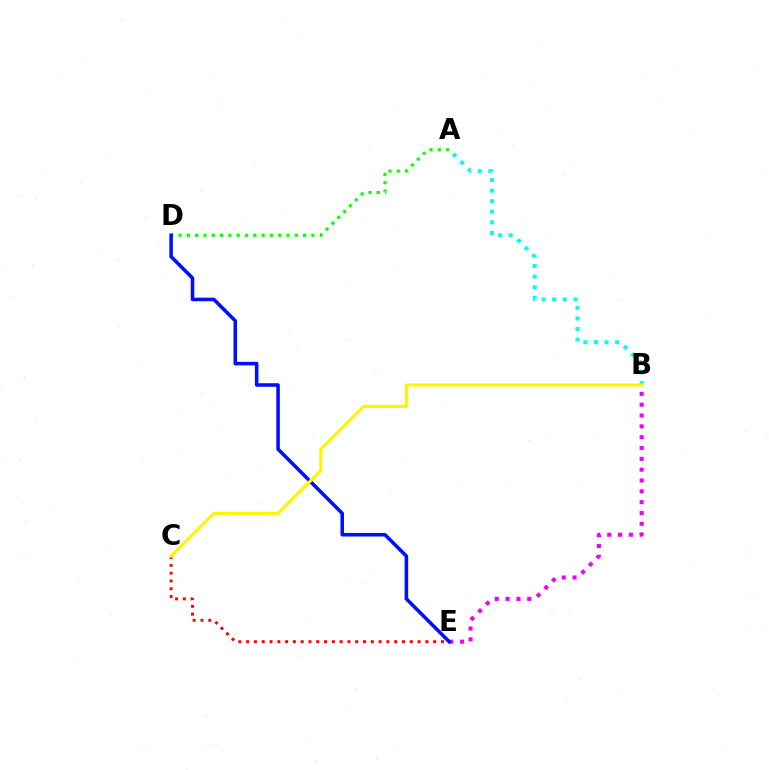{('C', 'E'): [{'color': '#ff0000', 'line_style': 'dotted', 'thickness': 2.12}], ('A', 'B'): [{'color': '#00fff6', 'line_style': 'dotted', 'thickness': 2.87}], ('B', 'E'): [{'color': '#ee00ff', 'line_style': 'dotted', 'thickness': 2.94}], ('A', 'D'): [{'color': '#08ff00', 'line_style': 'dotted', 'thickness': 2.26}], ('D', 'E'): [{'color': '#0010ff', 'line_style': 'solid', 'thickness': 2.57}], ('B', 'C'): [{'color': '#fcf500', 'line_style': 'solid', 'thickness': 2.22}]}